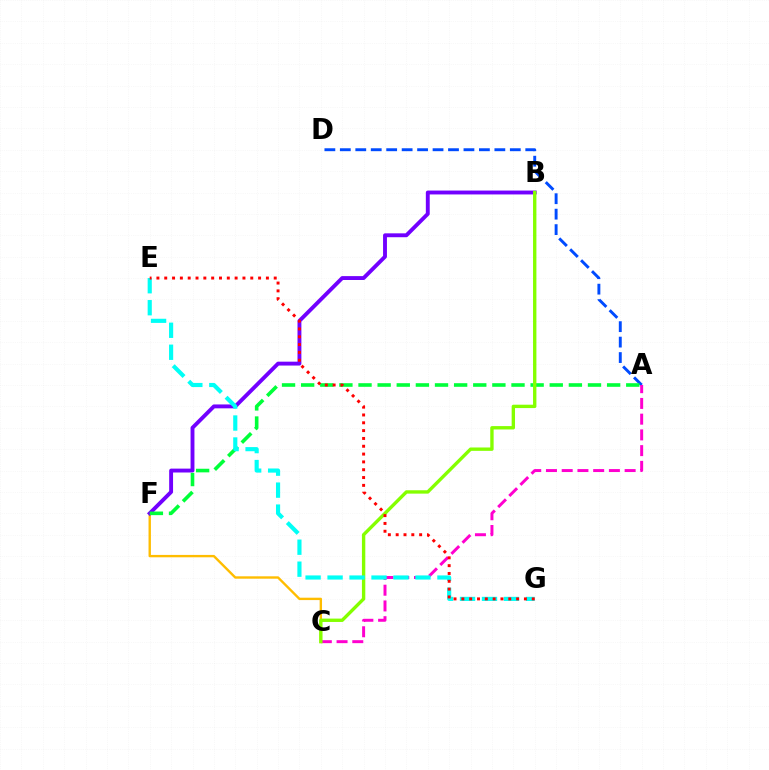{('C', 'F'): [{'color': '#ffbd00', 'line_style': 'solid', 'thickness': 1.71}], ('B', 'F'): [{'color': '#7200ff', 'line_style': 'solid', 'thickness': 2.8}], ('A', 'D'): [{'color': '#004bff', 'line_style': 'dashed', 'thickness': 2.1}], ('A', 'F'): [{'color': '#00ff39', 'line_style': 'dashed', 'thickness': 2.6}], ('A', 'C'): [{'color': '#ff00cf', 'line_style': 'dashed', 'thickness': 2.14}], ('B', 'C'): [{'color': '#84ff00', 'line_style': 'solid', 'thickness': 2.43}], ('E', 'G'): [{'color': '#00fff6', 'line_style': 'dashed', 'thickness': 2.99}, {'color': '#ff0000', 'line_style': 'dotted', 'thickness': 2.13}]}